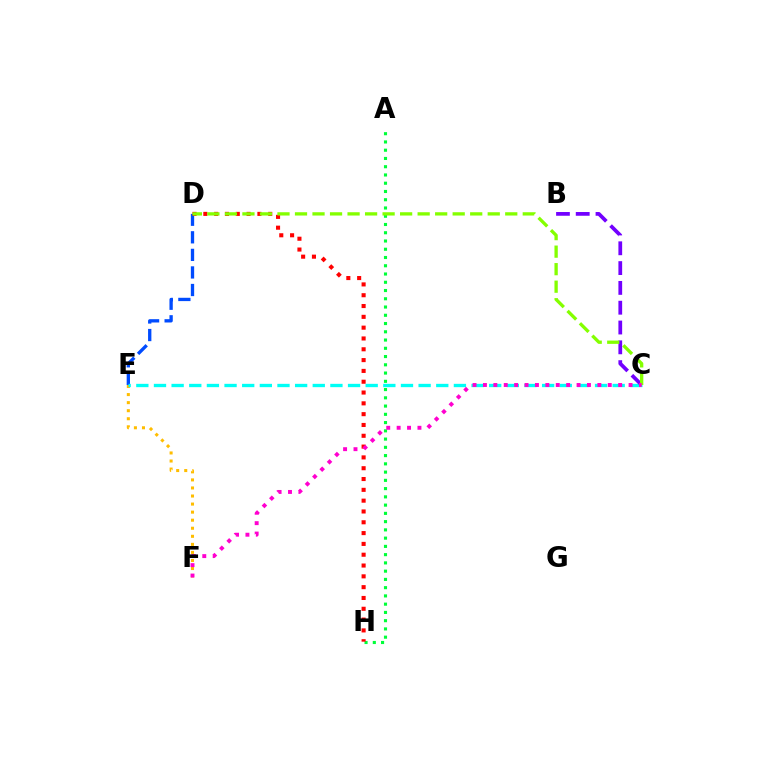{('E', 'F'): [{'color': '#ffbd00', 'line_style': 'dotted', 'thickness': 2.19}], ('D', 'E'): [{'color': '#004bff', 'line_style': 'dashed', 'thickness': 2.39}], ('A', 'H'): [{'color': '#00ff39', 'line_style': 'dotted', 'thickness': 2.24}], ('D', 'H'): [{'color': '#ff0000', 'line_style': 'dotted', 'thickness': 2.94}], ('C', 'E'): [{'color': '#00fff6', 'line_style': 'dashed', 'thickness': 2.4}], ('B', 'C'): [{'color': '#7200ff', 'line_style': 'dashed', 'thickness': 2.69}], ('C', 'D'): [{'color': '#84ff00', 'line_style': 'dashed', 'thickness': 2.38}], ('C', 'F'): [{'color': '#ff00cf', 'line_style': 'dotted', 'thickness': 2.83}]}